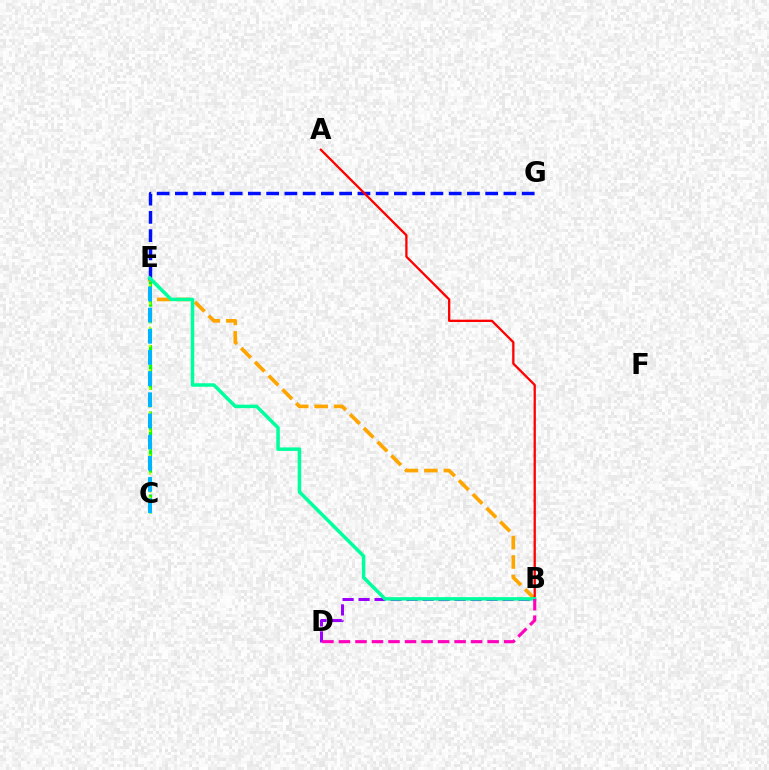{('C', 'E'): [{'color': '#08ff00', 'line_style': 'dashed', 'thickness': 2.26}, {'color': '#b3ff00', 'line_style': 'dotted', 'thickness': 1.65}, {'color': '#00b5ff', 'line_style': 'dashed', 'thickness': 2.88}], ('B', 'E'): [{'color': '#ffa500', 'line_style': 'dashed', 'thickness': 2.65}, {'color': '#00ff9d', 'line_style': 'solid', 'thickness': 2.52}], ('B', 'D'): [{'color': '#9b00ff', 'line_style': 'dashed', 'thickness': 2.17}, {'color': '#ff00bd', 'line_style': 'dashed', 'thickness': 2.24}], ('E', 'G'): [{'color': '#0010ff', 'line_style': 'dashed', 'thickness': 2.48}], ('A', 'B'): [{'color': '#ff0000', 'line_style': 'solid', 'thickness': 1.65}]}